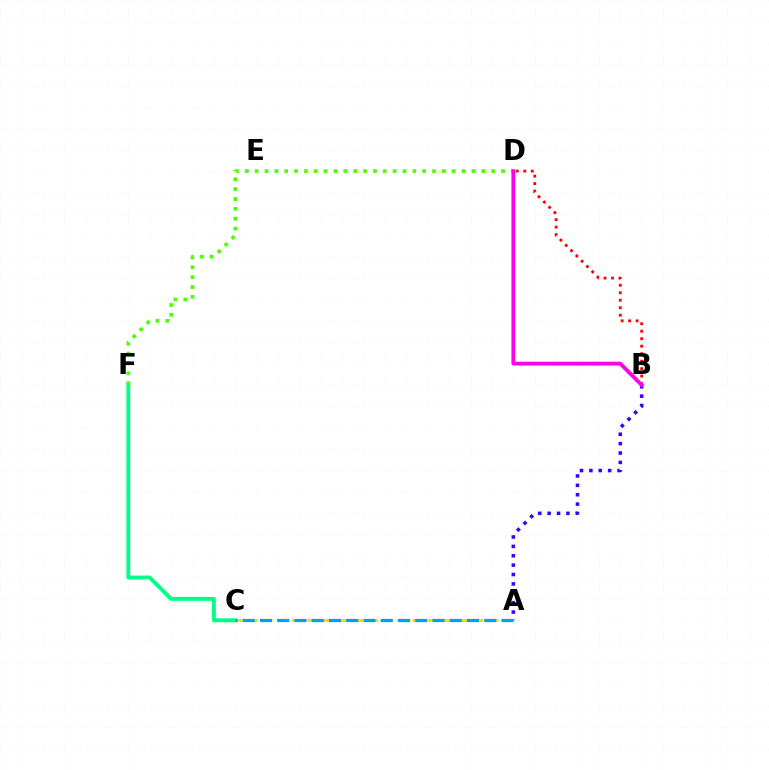{('A', 'C'): [{'color': '#ffd500', 'line_style': 'dashed', 'thickness': 2.05}, {'color': '#009eff', 'line_style': 'dashed', 'thickness': 2.34}], ('C', 'F'): [{'color': '#00ff86', 'line_style': 'solid', 'thickness': 2.79}], ('A', 'B'): [{'color': '#3700ff', 'line_style': 'dotted', 'thickness': 2.55}], ('B', 'D'): [{'color': '#ff0000', 'line_style': 'dotted', 'thickness': 2.03}, {'color': '#ff00ed', 'line_style': 'solid', 'thickness': 2.75}], ('D', 'F'): [{'color': '#4fff00', 'line_style': 'dotted', 'thickness': 2.68}]}